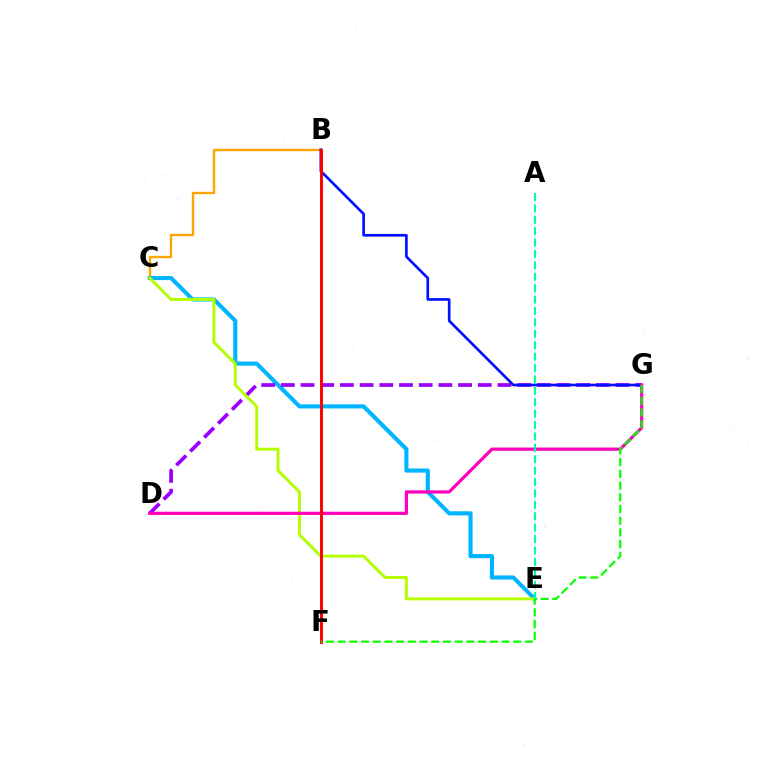{('B', 'C'): [{'color': '#ffa500', 'line_style': 'solid', 'thickness': 1.73}], ('C', 'E'): [{'color': '#00b5ff', 'line_style': 'solid', 'thickness': 2.96}, {'color': '#b3ff00', 'line_style': 'solid', 'thickness': 2.11}], ('D', 'G'): [{'color': '#9b00ff', 'line_style': 'dashed', 'thickness': 2.68}, {'color': '#ff00bd', 'line_style': 'solid', 'thickness': 2.32}], ('B', 'G'): [{'color': '#0010ff', 'line_style': 'solid', 'thickness': 1.91}], ('B', 'F'): [{'color': '#ff0000', 'line_style': 'solid', 'thickness': 2.11}], ('F', 'G'): [{'color': '#08ff00', 'line_style': 'dashed', 'thickness': 1.59}], ('A', 'E'): [{'color': '#00ff9d', 'line_style': 'dashed', 'thickness': 1.55}]}